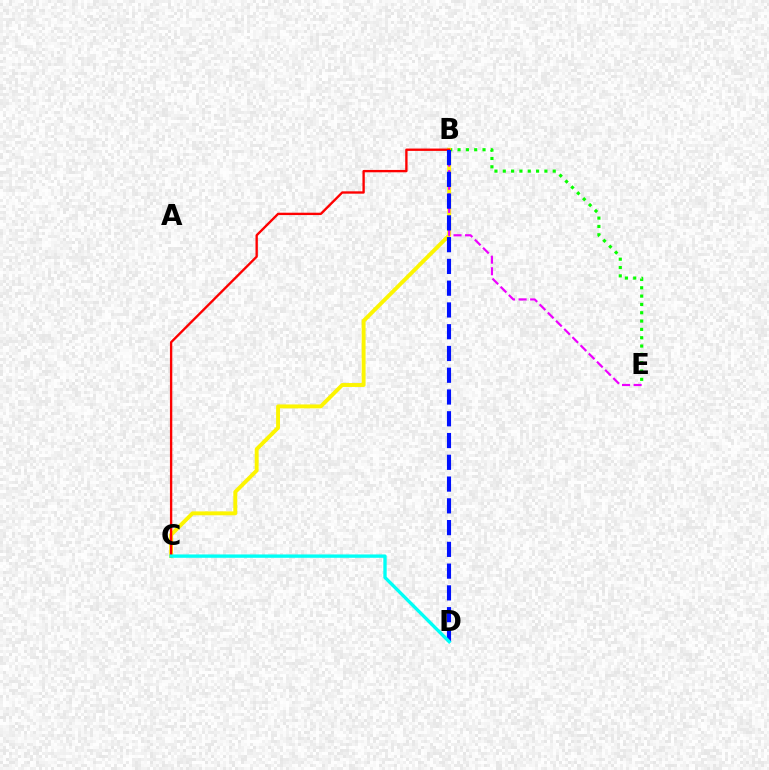{('B', 'E'): [{'color': '#08ff00', 'line_style': 'dotted', 'thickness': 2.26}, {'color': '#ee00ff', 'line_style': 'dashed', 'thickness': 1.57}], ('B', 'C'): [{'color': '#fcf500', 'line_style': 'solid', 'thickness': 2.81}, {'color': '#ff0000', 'line_style': 'solid', 'thickness': 1.69}], ('B', 'D'): [{'color': '#0010ff', 'line_style': 'dashed', 'thickness': 2.96}], ('C', 'D'): [{'color': '#00fff6', 'line_style': 'solid', 'thickness': 2.41}]}